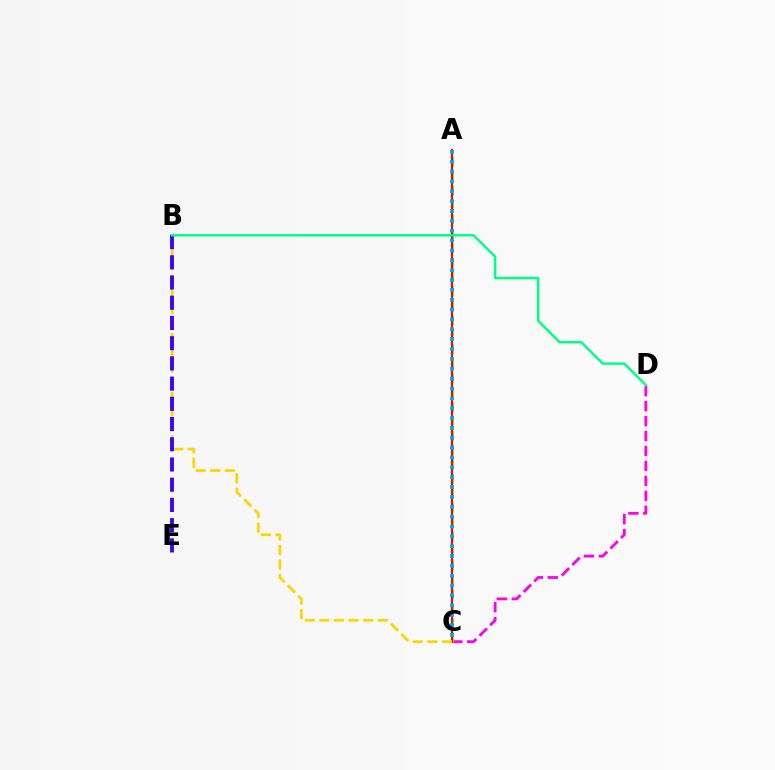{('C', 'D'): [{'color': '#ff00ed', 'line_style': 'dashed', 'thickness': 2.03}], ('A', 'C'): [{'color': '#4fff00', 'line_style': 'dashed', 'thickness': 1.96}, {'color': '#ff0000', 'line_style': 'solid', 'thickness': 1.52}, {'color': '#009eff', 'line_style': 'dotted', 'thickness': 2.68}], ('B', 'C'): [{'color': '#ffd500', 'line_style': 'dashed', 'thickness': 1.98}], ('B', 'E'): [{'color': '#3700ff', 'line_style': 'dashed', 'thickness': 2.75}], ('B', 'D'): [{'color': '#00ff86', 'line_style': 'solid', 'thickness': 1.76}]}